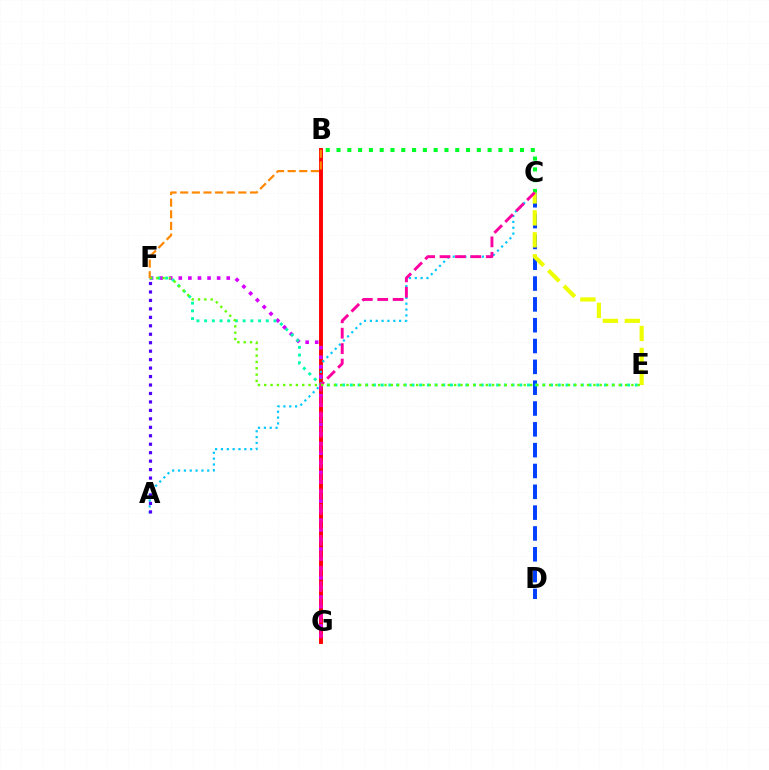{('C', 'D'): [{'color': '#003fff', 'line_style': 'dashed', 'thickness': 2.83}], ('B', 'G'): [{'color': '#ff0000', 'line_style': 'solid', 'thickness': 2.81}], ('A', 'C'): [{'color': '#00c7ff', 'line_style': 'dotted', 'thickness': 1.59}], ('F', 'G'): [{'color': '#d600ff', 'line_style': 'dotted', 'thickness': 2.61}], ('B', 'C'): [{'color': '#00ff27', 'line_style': 'dotted', 'thickness': 2.93}], ('E', 'F'): [{'color': '#00ffaf', 'line_style': 'dotted', 'thickness': 2.09}, {'color': '#66ff00', 'line_style': 'dotted', 'thickness': 1.72}], ('C', 'E'): [{'color': '#eeff00', 'line_style': 'dashed', 'thickness': 2.98}], ('C', 'G'): [{'color': '#ff00a0', 'line_style': 'dashed', 'thickness': 2.1}], ('B', 'F'): [{'color': '#ff8800', 'line_style': 'dashed', 'thickness': 1.58}], ('A', 'F'): [{'color': '#4f00ff', 'line_style': 'dotted', 'thickness': 2.3}]}